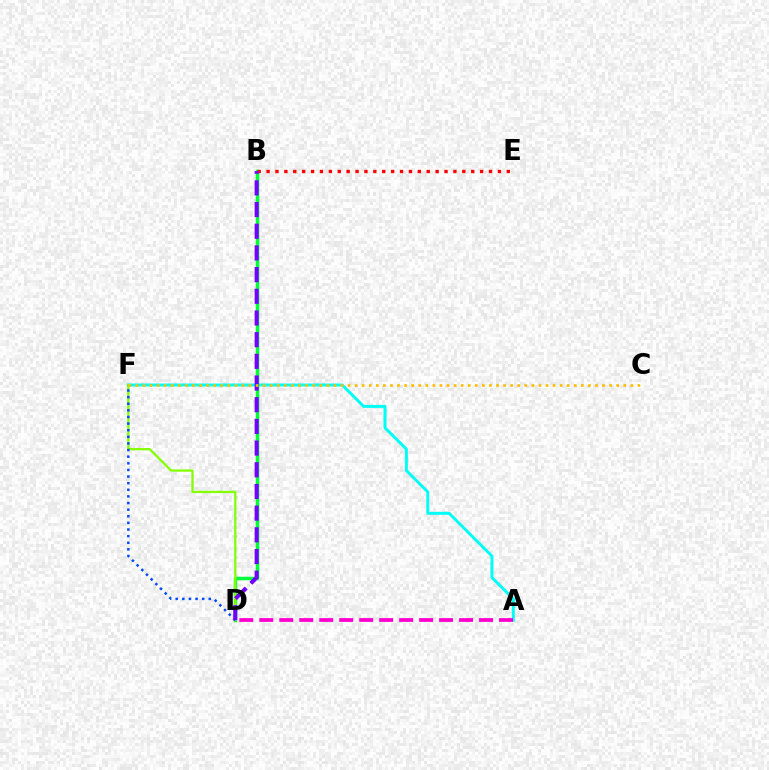{('A', 'F'): [{'color': '#00fff6', 'line_style': 'solid', 'thickness': 2.13}], ('B', 'D'): [{'color': '#00ff39', 'line_style': 'solid', 'thickness': 2.52}, {'color': '#7200ff', 'line_style': 'dashed', 'thickness': 2.95}], ('B', 'E'): [{'color': '#ff0000', 'line_style': 'dotted', 'thickness': 2.42}], ('D', 'F'): [{'color': '#84ff00', 'line_style': 'solid', 'thickness': 1.62}, {'color': '#004bff', 'line_style': 'dotted', 'thickness': 1.8}], ('C', 'F'): [{'color': '#ffbd00', 'line_style': 'dotted', 'thickness': 1.92}], ('A', 'D'): [{'color': '#ff00cf', 'line_style': 'dashed', 'thickness': 2.71}]}